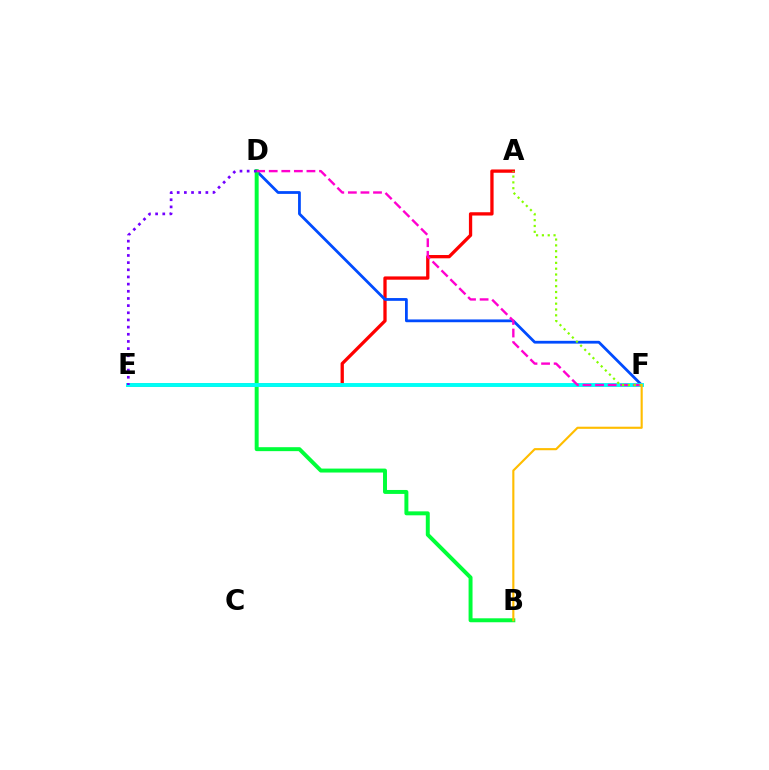{('A', 'E'): [{'color': '#ff0000', 'line_style': 'solid', 'thickness': 2.37}], ('D', 'F'): [{'color': '#004bff', 'line_style': 'solid', 'thickness': 2.0}, {'color': '#ff00cf', 'line_style': 'dashed', 'thickness': 1.71}], ('B', 'D'): [{'color': '#00ff39', 'line_style': 'solid', 'thickness': 2.85}], ('E', 'F'): [{'color': '#00fff6', 'line_style': 'solid', 'thickness': 2.82}], ('A', 'F'): [{'color': '#84ff00', 'line_style': 'dotted', 'thickness': 1.58}], ('D', 'E'): [{'color': '#7200ff', 'line_style': 'dotted', 'thickness': 1.95}], ('B', 'F'): [{'color': '#ffbd00', 'line_style': 'solid', 'thickness': 1.54}]}